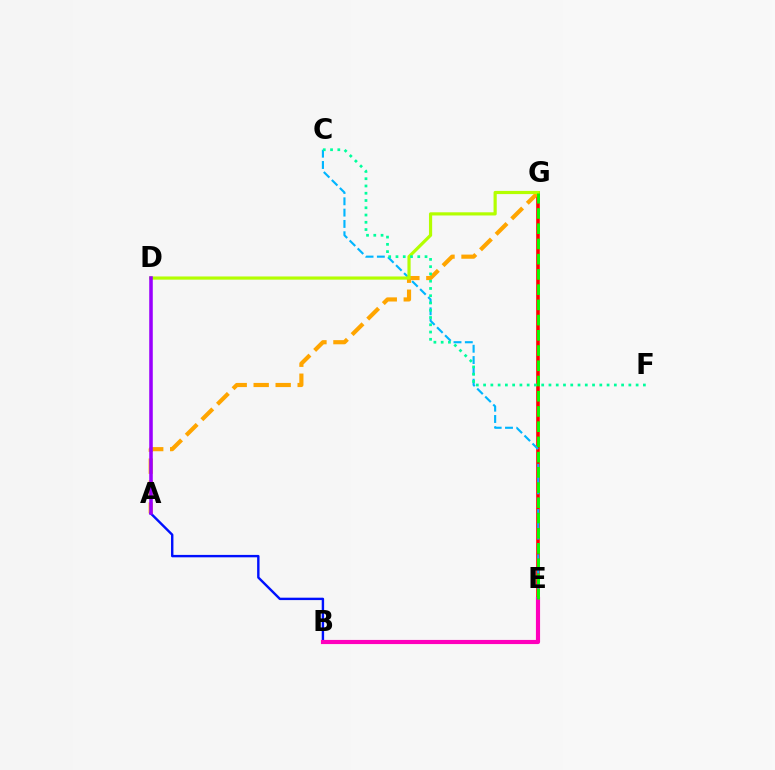{('E', 'G'): [{'color': '#ff0000', 'line_style': 'solid', 'thickness': 2.61}, {'color': '#08ff00', 'line_style': 'dashed', 'thickness': 2.07}], ('C', 'E'): [{'color': '#00b5ff', 'line_style': 'dashed', 'thickness': 1.54}], ('A', 'G'): [{'color': '#ffa500', 'line_style': 'dashed', 'thickness': 2.99}], ('D', 'G'): [{'color': '#b3ff00', 'line_style': 'solid', 'thickness': 2.29}], ('A', 'B'): [{'color': '#0010ff', 'line_style': 'solid', 'thickness': 1.73}], ('B', 'E'): [{'color': '#ff00bd', 'line_style': 'solid', 'thickness': 2.98}], ('A', 'D'): [{'color': '#9b00ff', 'line_style': 'solid', 'thickness': 2.56}], ('C', 'F'): [{'color': '#00ff9d', 'line_style': 'dotted', 'thickness': 1.97}]}